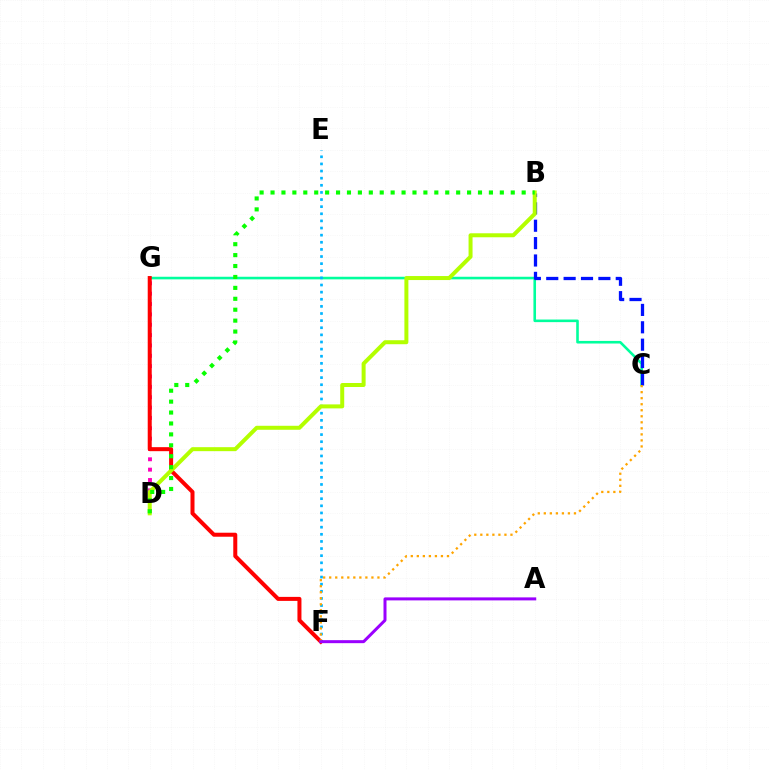{('C', 'G'): [{'color': '#00ff9d', 'line_style': 'solid', 'thickness': 1.87}], ('E', 'F'): [{'color': '#00b5ff', 'line_style': 'dotted', 'thickness': 1.94}], ('D', 'G'): [{'color': '#ff00bd', 'line_style': 'dotted', 'thickness': 2.81}], ('B', 'C'): [{'color': '#0010ff', 'line_style': 'dashed', 'thickness': 2.36}], ('F', 'G'): [{'color': '#ff0000', 'line_style': 'solid', 'thickness': 2.89}], ('B', 'D'): [{'color': '#b3ff00', 'line_style': 'solid', 'thickness': 2.87}, {'color': '#08ff00', 'line_style': 'dotted', 'thickness': 2.97}], ('C', 'F'): [{'color': '#ffa500', 'line_style': 'dotted', 'thickness': 1.64}], ('A', 'F'): [{'color': '#9b00ff', 'line_style': 'solid', 'thickness': 2.16}]}